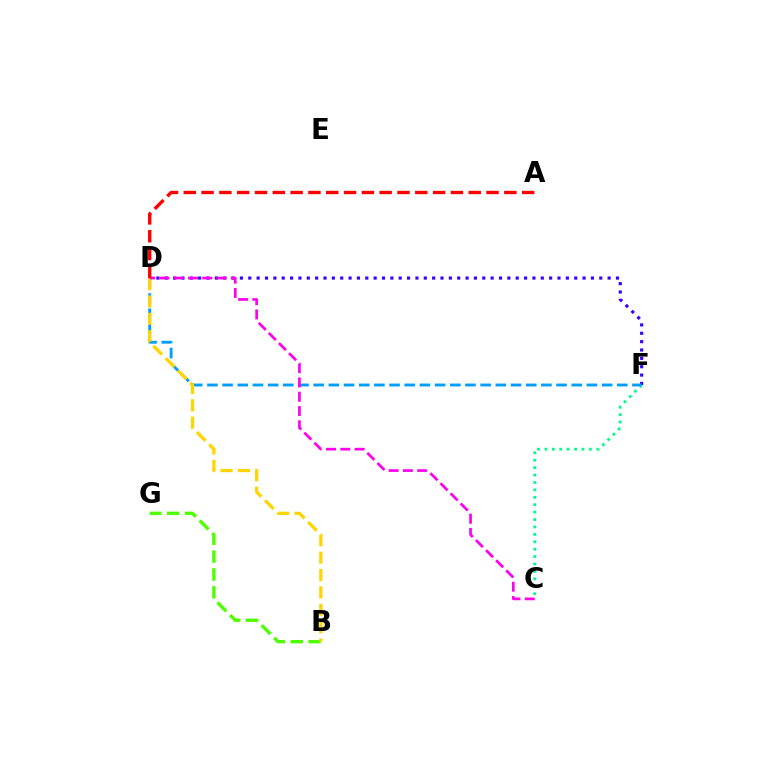{('C', 'F'): [{'color': '#00ff86', 'line_style': 'dotted', 'thickness': 2.01}], ('B', 'G'): [{'color': '#4fff00', 'line_style': 'dashed', 'thickness': 2.43}], ('D', 'F'): [{'color': '#3700ff', 'line_style': 'dotted', 'thickness': 2.27}, {'color': '#009eff', 'line_style': 'dashed', 'thickness': 2.06}], ('B', 'D'): [{'color': '#ffd500', 'line_style': 'dashed', 'thickness': 2.36}], ('C', 'D'): [{'color': '#ff00ed', 'line_style': 'dashed', 'thickness': 1.94}], ('A', 'D'): [{'color': '#ff0000', 'line_style': 'dashed', 'thickness': 2.42}]}